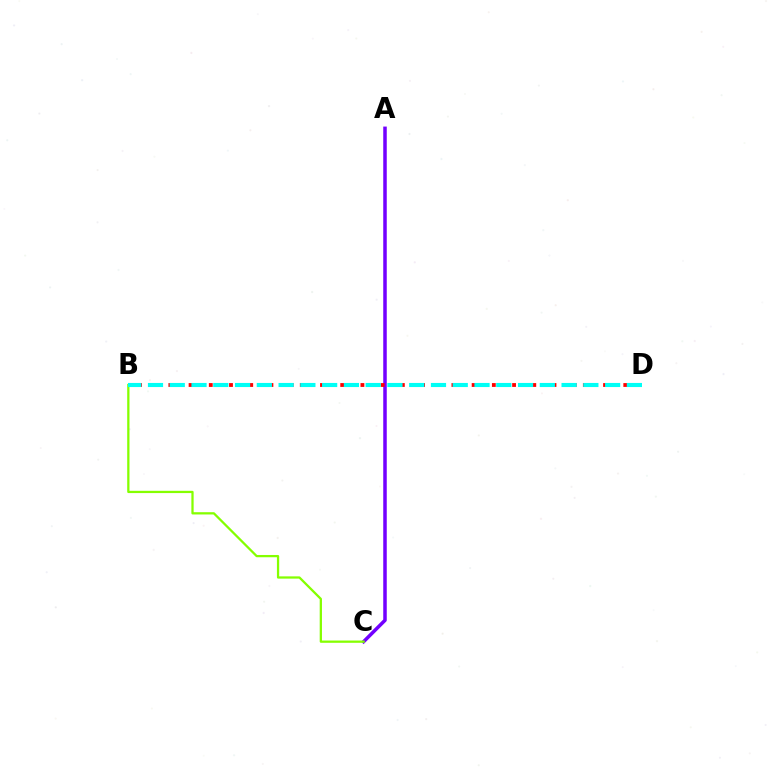{('A', 'C'): [{'color': '#7200ff', 'line_style': 'solid', 'thickness': 2.53}], ('B', 'D'): [{'color': '#ff0000', 'line_style': 'dotted', 'thickness': 2.75}, {'color': '#00fff6', 'line_style': 'dashed', 'thickness': 2.96}], ('B', 'C'): [{'color': '#84ff00', 'line_style': 'solid', 'thickness': 1.63}]}